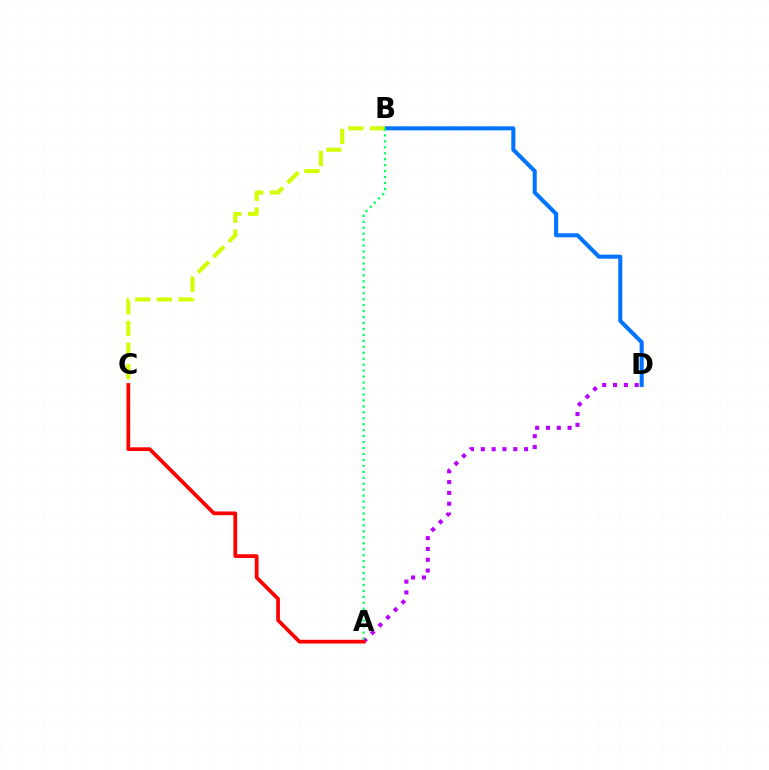{('B', 'D'): [{'color': '#0074ff', 'line_style': 'solid', 'thickness': 2.92}], ('B', 'C'): [{'color': '#d1ff00', 'line_style': 'dashed', 'thickness': 2.94}], ('A', 'D'): [{'color': '#b900ff', 'line_style': 'dotted', 'thickness': 2.94}], ('A', 'C'): [{'color': '#ff0000', 'line_style': 'solid', 'thickness': 2.68}], ('A', 'B'): [{'color': '#00ff5c', 'line_style': 'dotted', 'thickness': 1.62}]}